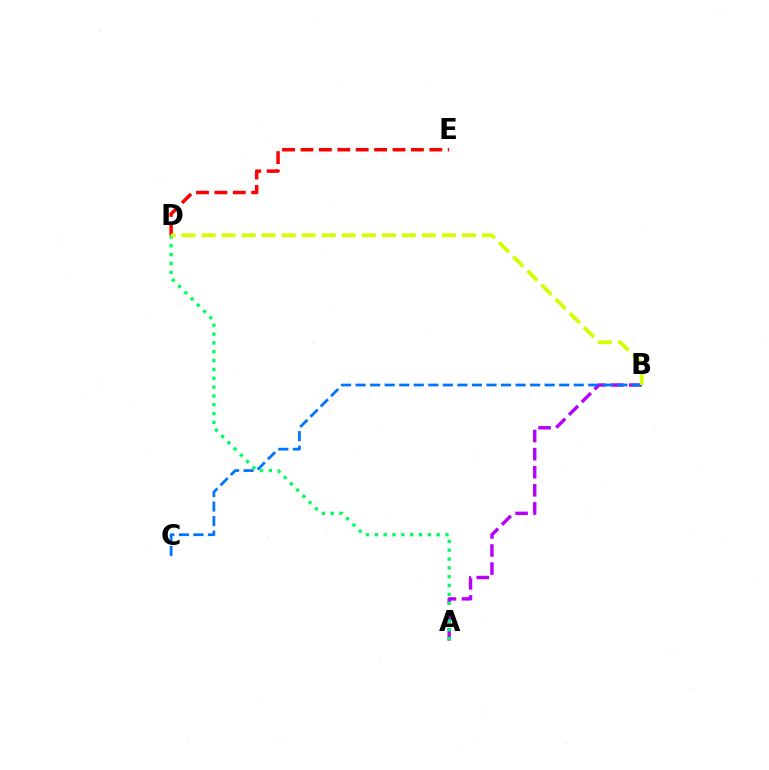{('A', 'B'): [{'color': '#b900ff', 'line_style': 'dashed', 'thickness': 2.46}], ('B', 'C'): [{'color': '#0074ff', 'line_style': 'dashed', 'thickness': 1.98}], ('D', 'E'): [{'color': '#ff0000', 'line_style': 'dashed', 'thickness': 2.5}], ('A', 'D'): [{'color': '#00ff5c', 'line_style': 'dotted', 'thickness': 2.4}], ('B', 'D'): [{'color': '#d1ff00', 'line_style': 'dashed', 'thickness': 2.72}]}